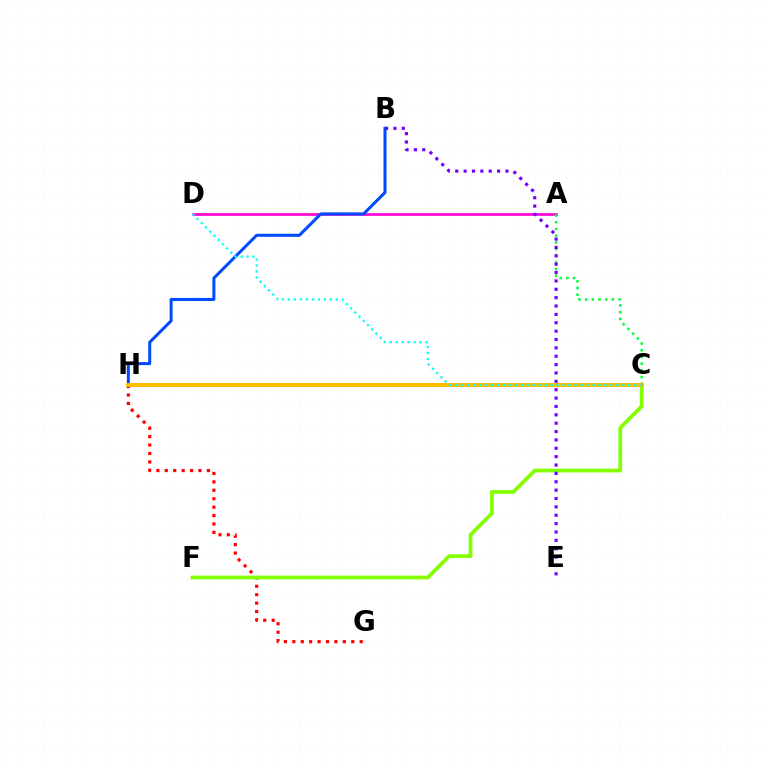{('G', 'H'): [{'color': '#ff0000', 'line_style': 'dotted', 'thickness': 2.29}], ('C', 'F'): [{'color': '#84ff00', 'line_style': 'solid', 'thickness': 2.7}], ('A', 'D'): [{'color': '#ff00cf', 'line_style': 'solid', 'thickness': 1.9}], ('B', 'H'): [{'color': '#004bff', 'line_style': 'solid', 'thickness': 2.17}], ('A', 'C'): [{'color': '#00ff39', 'line_style': 'dotted', 'thickness': 1.82}], ('C', 'H'): [{'color': '#ffbd00', 'line_style': 'solid', 'thickness': 2.84}], ('B', 'E'): [{'color': '#7200ff', 'line_style': 'dotted', 'thickness': 2.27}], ('C', 'D'): [{'color': '#00fff6', 'line_style': 'dotted', 'thickness': 1.62}]}